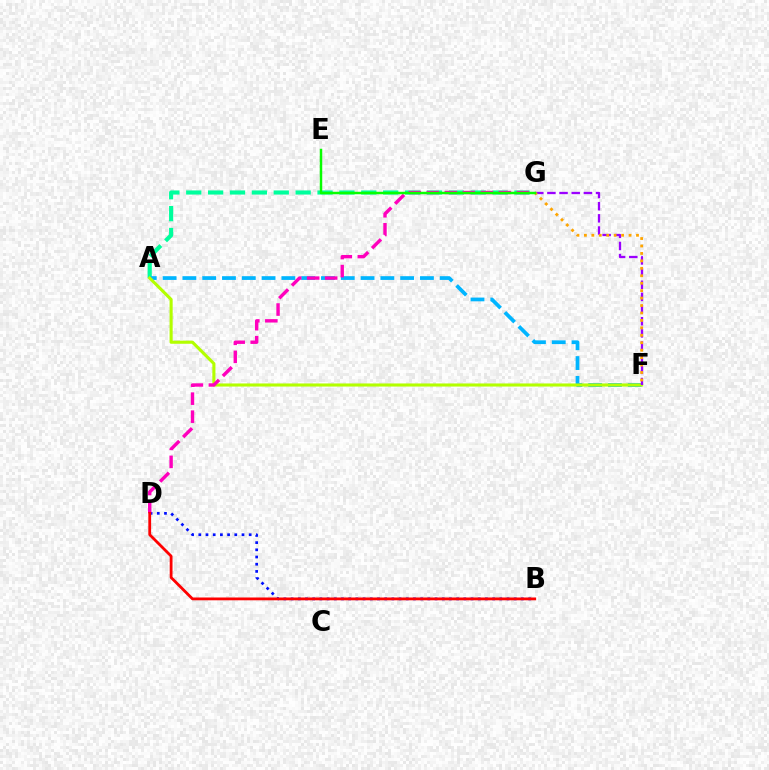{('B', 'D'): [{'color': '#0010ff', 'line_style': 'dotted', 'thickness': 1.96}, {'color': '#ff0000', 'line_style': 'solid', 'thickness': 2.01}], ('A', 'G'): [{'color': '#00ff9d', 'line_style': 'dashed', 'thickness': 2.97}], ('A', 'F'): [{'color': '#00b5ff', 'line_style': 'dashed', 'thickness': 2.69}, {'color': '#b3ff00', 'line_style': 'solid', 'thickness': 2.23}], ('D', 'G'): [{'color': '#ff00bd', 'line_style': 'dashed', 'thickness': 2.45}], ('F', 'G'): [{'color': '#9b00ff', 'line_style': 'dashed', 'thickness': 1.65}, {'color': '#ffa500', 'line_style': 'dotted', 'thickness': 2.02}], ('E', 'G'): [{'color': '#08ff00', 'line_style': 'solid', 'thickness': 1.78}]}